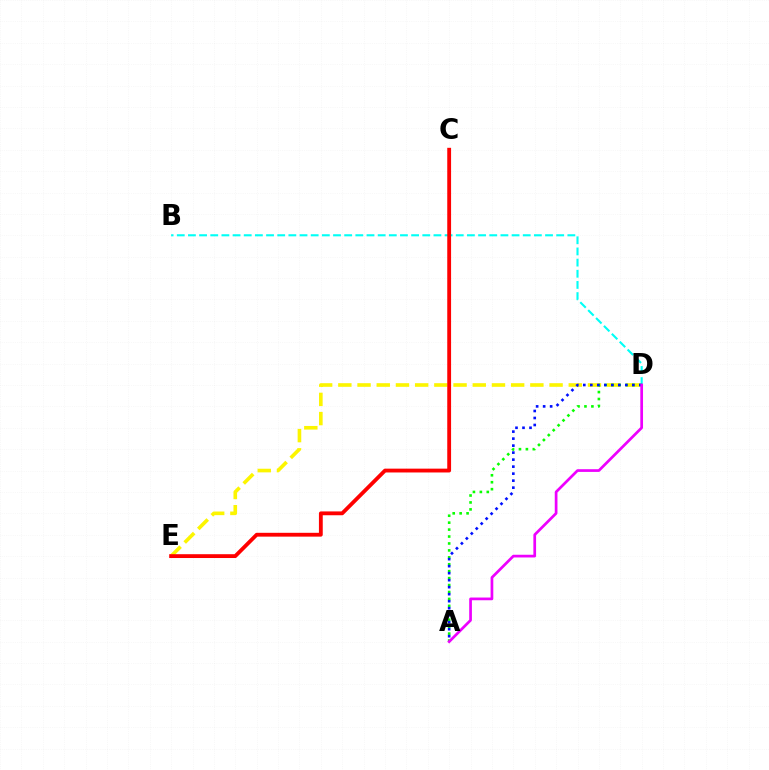{('D', 'E'): [{'color': '#fcf500', 'line_style': 'dashed', 'thickness': 2.61}], ('B', 'D'): [{'color': '#00fff6', 'line_style': 'dashed', 'thickness': 1.52}], ('C', 'E'): [{'color': '#ff0000', 'line_style': 'solid', 'thickness': 2.75}], ('A', 'D'): [{'color': '#08ff00', 'line_style': 'dotted', 'thickness': 1.88}, {'color': '#0010ff', 'line_style': 'dotted', 'thickness': 1.9}, {'color': '#ee00ff', 'line_style': 'solid', 'thickness': 1.95}]}